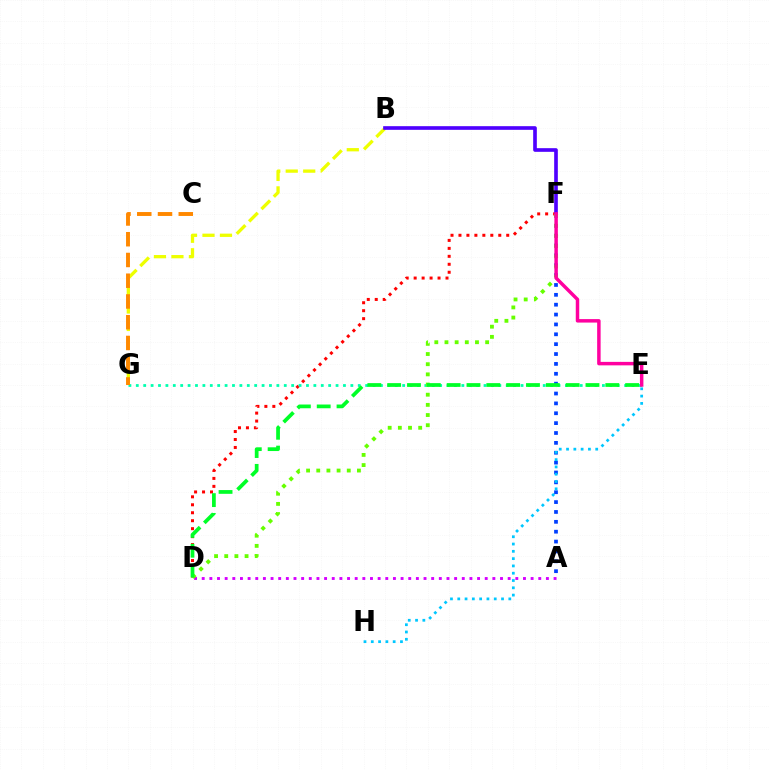{('A', 'D'): [{'color': '#d600ff', 'line_style': 'dotted', 'thickness': 2.08}], ('B', 'G'): [{'color': '#eeff00', 'line_style': 'dashed', 'thickness': 2.37}], ('A', 'F'): [{'color': '#003fff', 'line_style': 'dotted', 'thickness': 2.68}], ('D', 'F'): [{'color': '#ff0000', 'line_style': 'dotted', 'thickness': 2.16}, {'color': '#66ff00', 'line_style': 'dotted', 'thickness': 2.76}], ('E', 'H'): [{'color': '#00c7ff', 'line_style': 'dotted', 'thickness': 1.98}], ('E', 'G'): [{'color': '#00ffaf', 'line_style': 'dotted', 'thickness': 2.01}], ('B', 'F'): [{'color': '#4f00ff', 'line_style': 'solid', 'thickness': 2.63}], ('D', 'E'): [{'color': '#00ff27', 'line_style': 'dashed', 'thickness': 2.69}], ('C', 'G'): [{'color': '#ff8800', 'line_style': 'dashed', 'thickness': 2.82}], ('E', 'F'): [{'color': '#ff00a0', 'line_style': 'solid', 'thickness': 2.5}]}